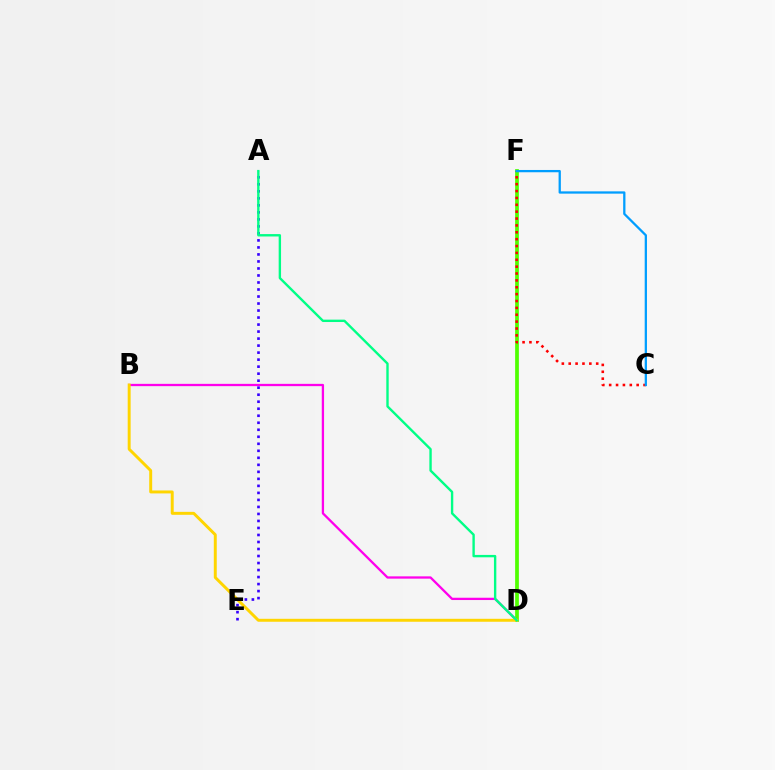{('D', 'F'): [{'color': '#4fff00', 'line_style': 'solid', 'thickness': 2.69}], ('B', 'D'): [{'color': '#ff00ed', 'line_style': 'solid', 'thickness': 1.65}, {'color': '#ffd500', 'line_style': 'solid', 'thickness': 2.13}], ('A', 'E'): [{'color': '#3700ff', 'line_style': 'dotted', 'thickness': 1.91}], ('C', 'F'): [{'color': '#ff0000', 'line_style': 'dotted', 'thickness': 1.87}, {'color': '#009eff', 'line_style': 'solid', 'thickness': 1.64}], ('A', 'D'): [{'color': '#00ff86', 'line_style': 'solid', 'thickness': 1.71}]}